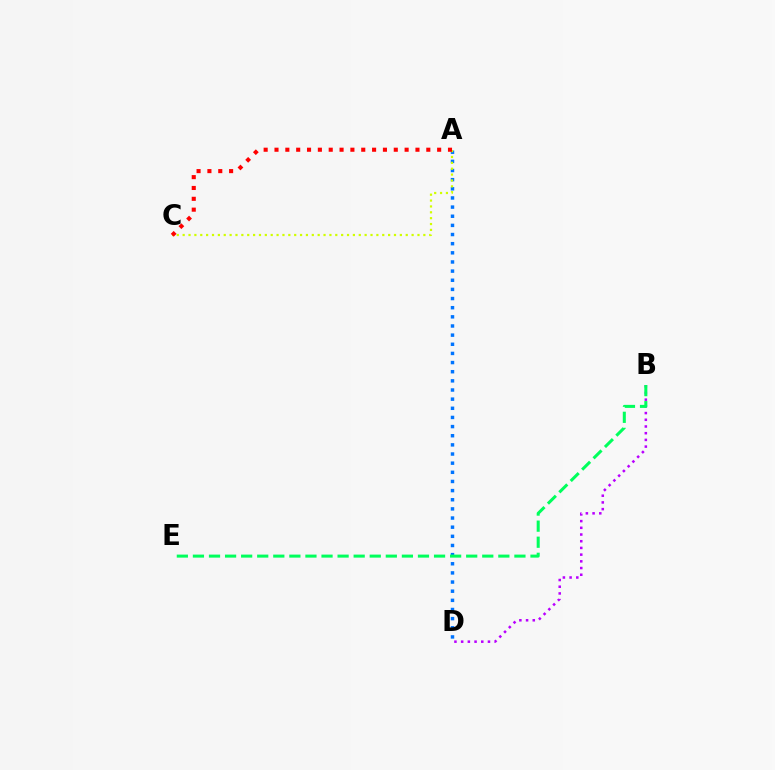{('A', 'D'): [{'color': '#0074ff', 'line_style': 'dotted', 'thickness': 2.48}], ('B', 'D'): [{'color': '#b900ff', 'line_style': 'dotted', 'thickness': 1.82}], ('A', 'C'): [{'color': '#d1ff00', 'line_style': 'dotted', 'thickness': 1.6}, {'color': '#ff0000', 'line_style': 'dotted', 'thickness': 2.95}], ('B', 'E'): [{'color': '#00ff5c', 'line_style': 'dashed', 'thickness': 2.18}]}